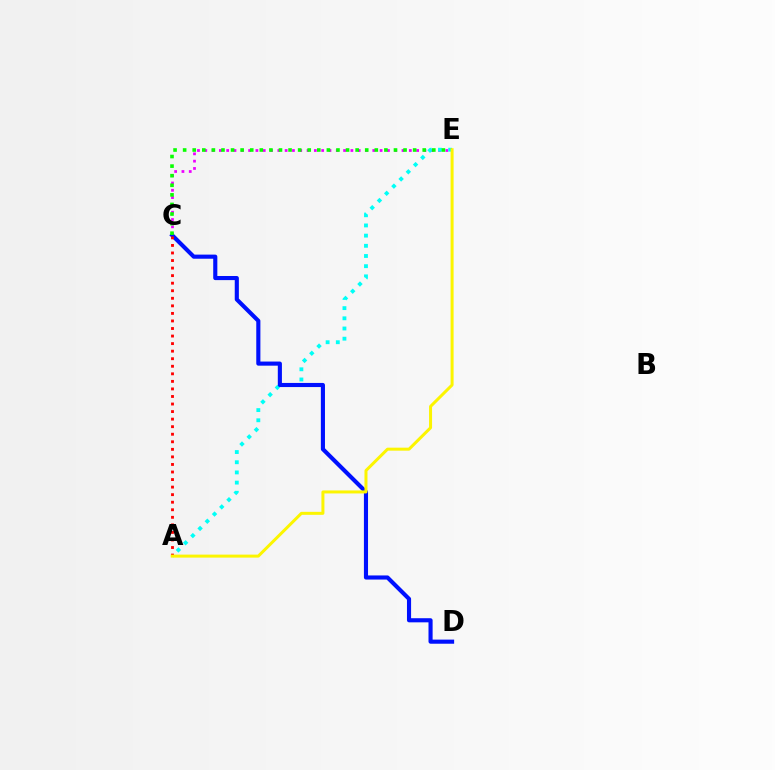{('C', 'E'): [{'color': '#ee00ff', 'line_style': 'dotted', 'thickness': 1.98}, {'color': '#08ff00', 'line_style': 'dotted', 'thickness': 2.6}], ('A', 'E'): [{'color': '#00fff6', 'line_style': 'dotted', 'thickness': 2.77}, {'color': '#fcf500', 'line_style': 'solid', 'thickness': 2.16}], ('C', 'D'): [{'color': '#0010ff', 'line_style': 'solid', 'thickness': 2.96}], ('A', 'C'): [{'color': '#ff0000', 'line_style': 'dotted', 'thickness': 2.05}]}